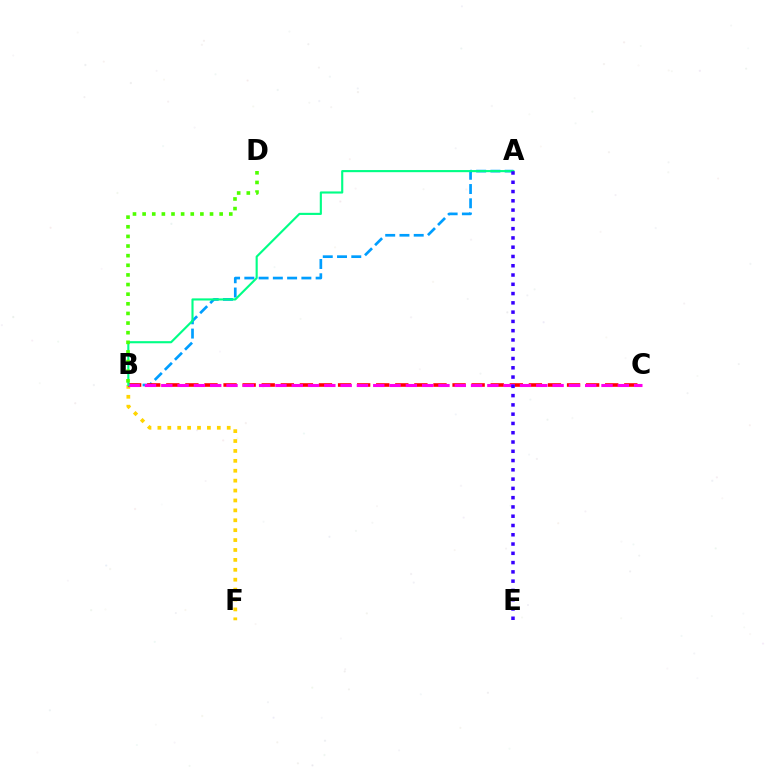{('B', 'F'): [{'color': '#ffd500', 'line_style': 'dotted', 'thickness': 2.69}], ('A', 'B'): [{'color': '#009eff', 'line_style': 'dashed', 'thickness': 1.94}, {'color': '#00ff86', 'line_style': 'solid', 'thickness': 1.53}], ('B', 'C'): [{'color': '#ff0000', 'line_style': 'dashed', 'thickness': 2.59}, {'color': '#ff00ed', 'line_style': 'dashed', 'thickness': 2.21}], ('A', 'E'): [{'color': '#3700ff', 'line_style': 'dotted', 'thickness': 2.52}], ('B', 'D'): [{'color': '#4fff00', 'line_style': 'dotted', 'thickness': 2.62}]}